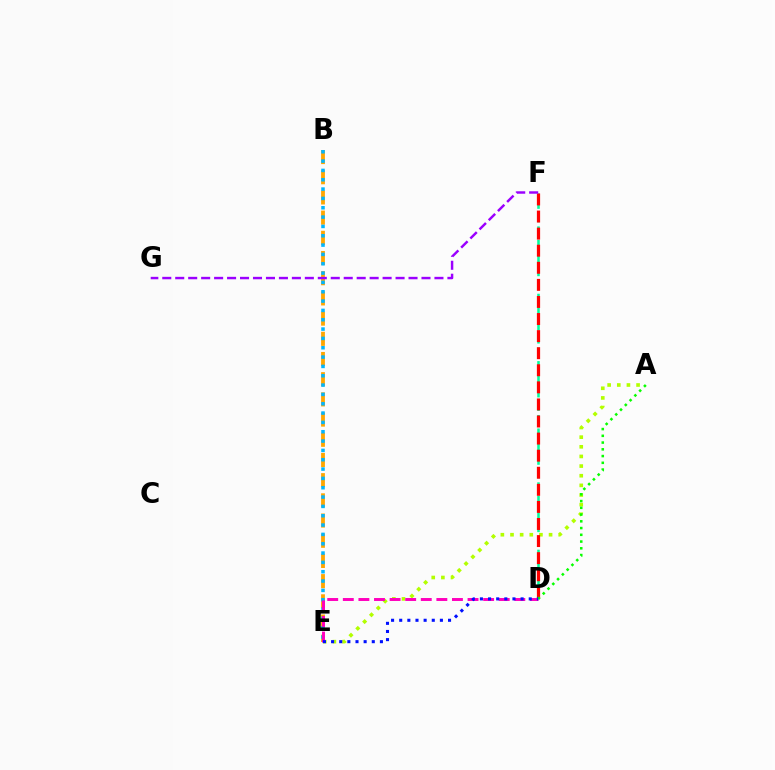{('D', 'F'): [{'color': '#00ff9d', 'line_style': 'dashed', 'thickness': 1.83}, {'color': '#ff0000', 'line_style': 'dashed', 'thickness': 2.32}], ('B', 'E'): [{'color': '#ffa500', 'line_style': 'dashed', 'thickness': 2.74}, {'color': '#00b5ff', 'line_style': 'dotted', 'thickness': 2.54}], ('A', 'E'): [{'color': '#b3ff00', 'line_style': 'dotted', 'thickness': 2.62}], ('D', 'E'): [{'color': '#ff00bd', 'line_style': 'dashed', 'thickness': 2.12}, {'color': '#0010ff', 'line_style': 'dotted', 'thickness': 2.21}], ('A', 'D'): [{'color': '#08ff00', 'line_style': 'dotted', 'thickness': 1.83}], ('F', 'G'): [{'color': '#9b00ff', 'line_style': 'dashed', 'thickness': 1.76}]}